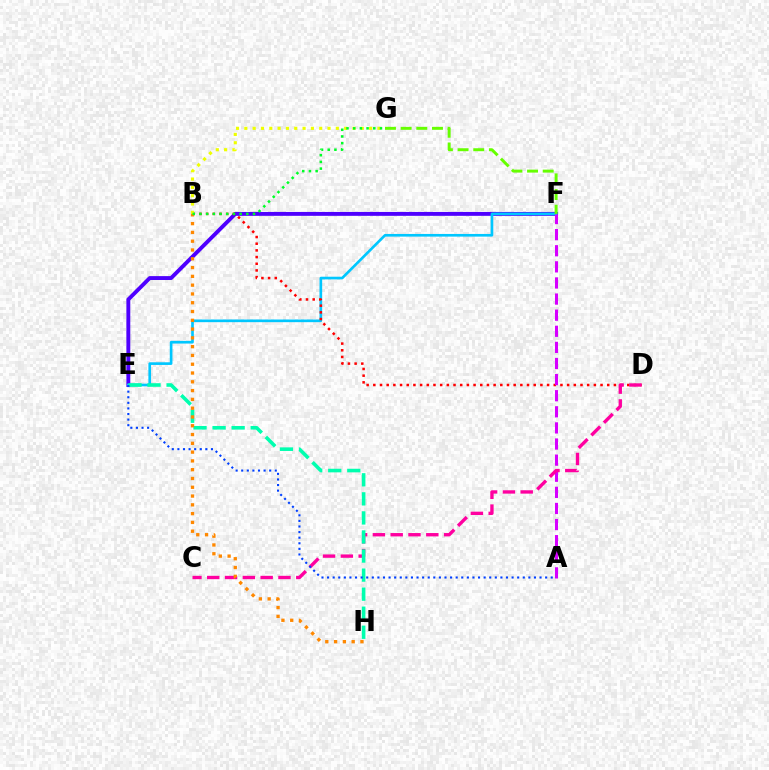{('E', 'F'): [{'color': '#4f00ff', 'line_style': 'solid', 'thickness': 2.8}, {'color': '#00c7ff', 'line_style': 'solid', 'thickness': 1.92}], ('B', 'D'): [{'color': '#ff0000', 'line_style': 'dotted', 'thickness': 1.82}], ('A', 'F'): [{'color': '#d600ff', 'line_style': 'dashed', 'thickness': 2.19}], ('C', 'D'): [{'color': '#ff00a0', 'line_style': 'dashed', 'thickness': 2.42}], ('E', 'H'): [{'color': '#00ffaf', 'line_style': 'dashed', 'thickness': 2.59}], ('F', 'G'): [{'color': '#66ff00', 'line_style': 'dashed', 'thickness': 2.13}], ('B', 'G'): [{'color': '#eeff00', 'line_style': 'dotted', 'thickness': 2.26}, {'color': '#00ff27', 'line_style': 'dotted', 'thickness': 1.82}], ('A', 'E'): [{'color': '#003fff', 'line_style': 'dotted', 'thickness': 1.52}], ('B', 'H'): [{'color': '#ff8800', 'line_style': 'dotted', 'thickness': 2.39}]}